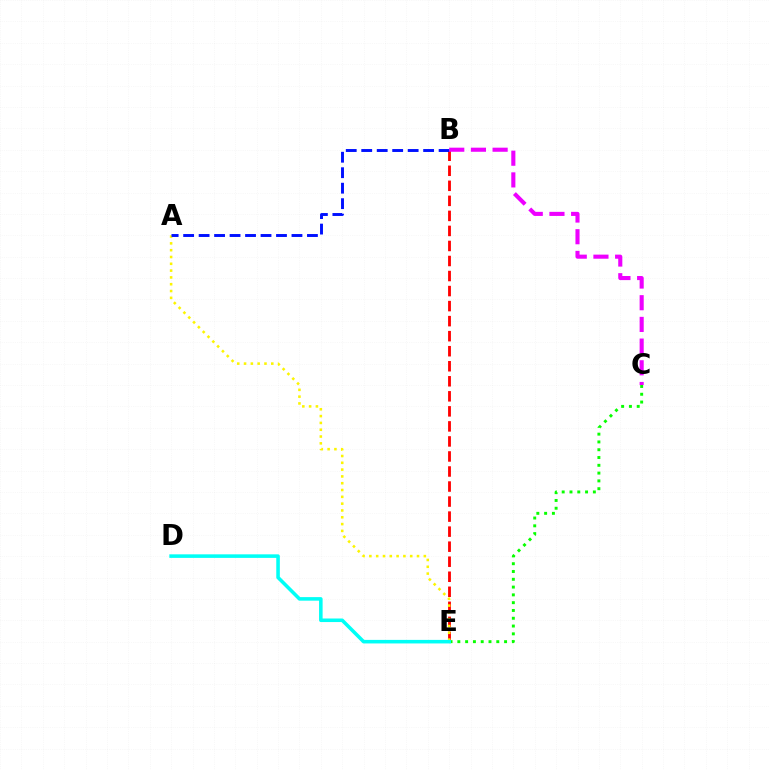{('B', 'E'): [{'color': '#ff0000', 'line_style': 'dashed', 'thickness': 2.04}], ('A', 'E'): [{'color': '#fcf500', 'line_style': 'dotted', 'thickness': 1.85}], ('C', 'E'): [{'color': '#08ff00', 'line_style': 'dotted', 'thickness': 2.12}], ('A', 'B'): [{'color': '#0010ff', 'line_style': 'dashed', 'thickness': 2.1}], ('B', 'C'): [{'color': '#ee00ff', 'line_style': 'dashed', 'thickness': 2.95}], ('D', 'E'): [{'color': '#00fff6', 'line_style': 'solid', 'thickness': 2.56}]}